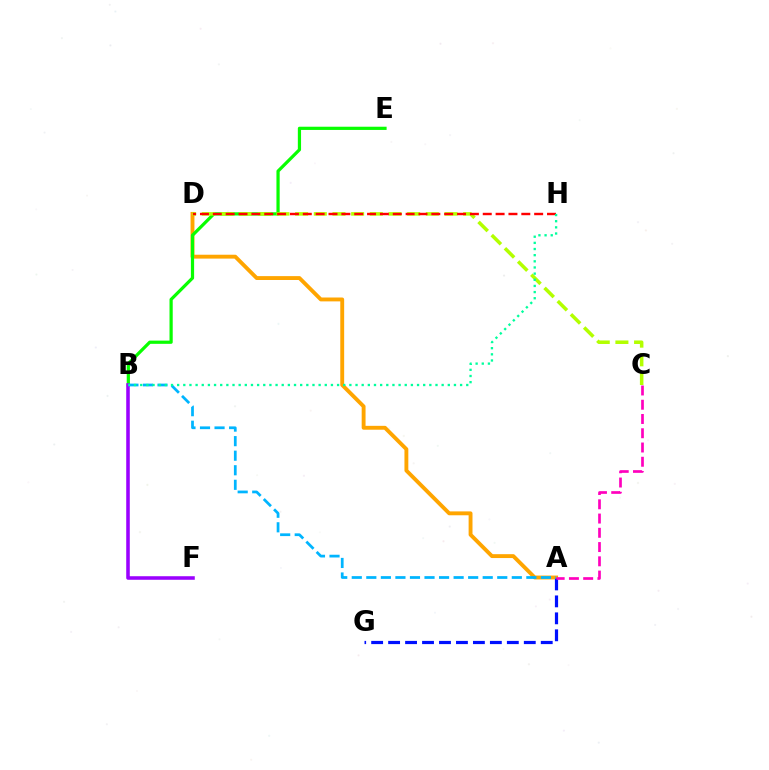{('A', 'D'): [{'color': '#ffa500', 'line_style': 'solid', 'thickness': 2.79}], ('B', 'E'): [{'color': '#08ff00', 'line_style': 'solid', 'thickness': 2.32}], ('B', 'F'): [{'color': '#9b00ff', 'line_style': 'solid', 'thickness': 2.56}], ('C', 'D'): [{'color': '#b3ff00', 'line_style': 'dashed', 'thickness': 2.54}], ('A', 'G'): [{'color': '#0010ff', 'line_style': 'dashed', 'thickness': 2.3}], ('D', 'H'): [{'color': '#ff0000', 'line_style': 'dashed', 'thickness': 1.75}], ('A', 'B'): [{'color': '#00b5ff', 'line_style': 'dashed', 'thickness': 1.98}], ('B', 'H'): [{'color': '#00ff9d', 'line_style': 'dotted', 'thickness': 1.67}], ('A', 'C'): [{'color': '#ff00bd', 'line_style': 'dashed', 'thickness': 1.94}]}